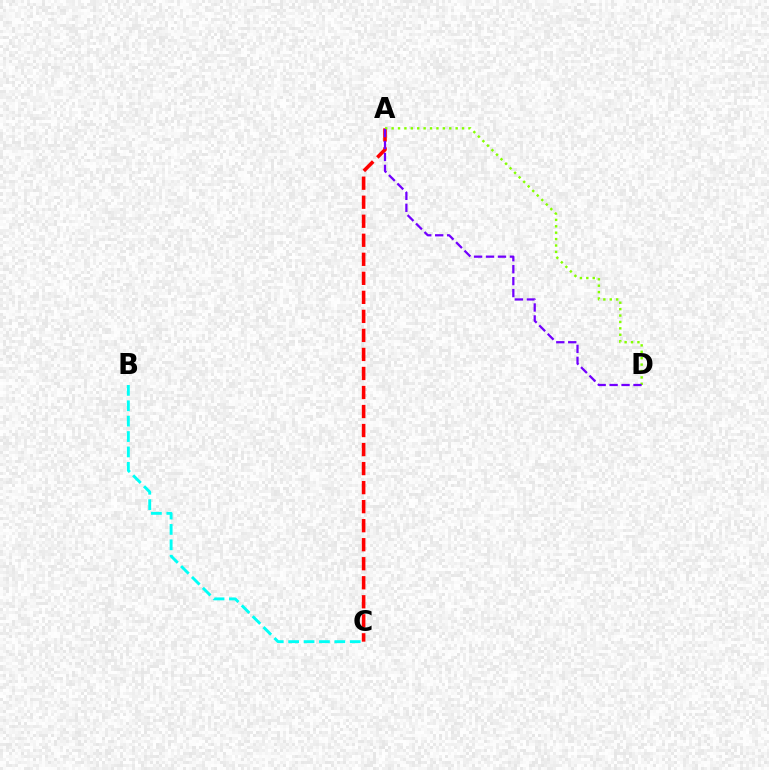{('A', 'C'): [{'color': '#ff0000', 'line_style': 'dashed', 'thickness': 2.58}], ('A', 'D'): [{'color': '#84ff00', 'line_style': 'dotted', 'thickness': 1.74}, {'color': '#7200ff', 'line_style': 'dashed', 'thickness': 1.62}], ('B', 'C'): [{'color': '#00fff6', 'line_style': 'dashed', 'thickness': 2.09}]}